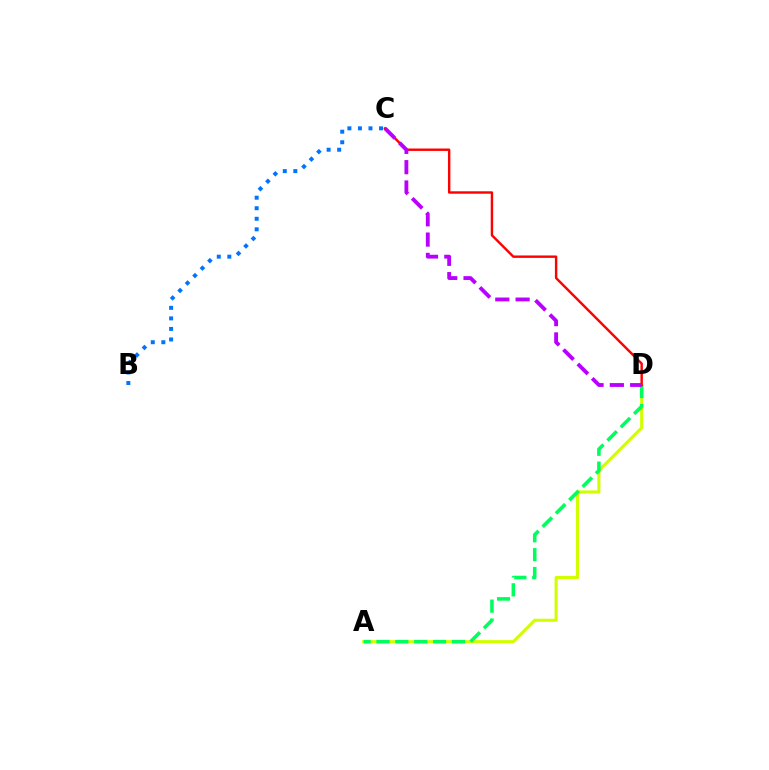{('A', 'D'): [{'color': '#d1ff00', 'line_style': 'solid', 'thickness': 2.23}, {'color': '#00ff5c', 'line_style': 'dashed', 'thickness': 2.56}], ('C', 'D'): [{'color': '#ff0000', 'line_style': 'solid', 'thickness': 1.74}, {'color': '#b900ff', 'line_style': 'dashed', 'thickness': 2.76}], ('B', 'C'): [{'color': '#0074ff', 'line_style': 'dotted', 'thickness': 2.86}]}